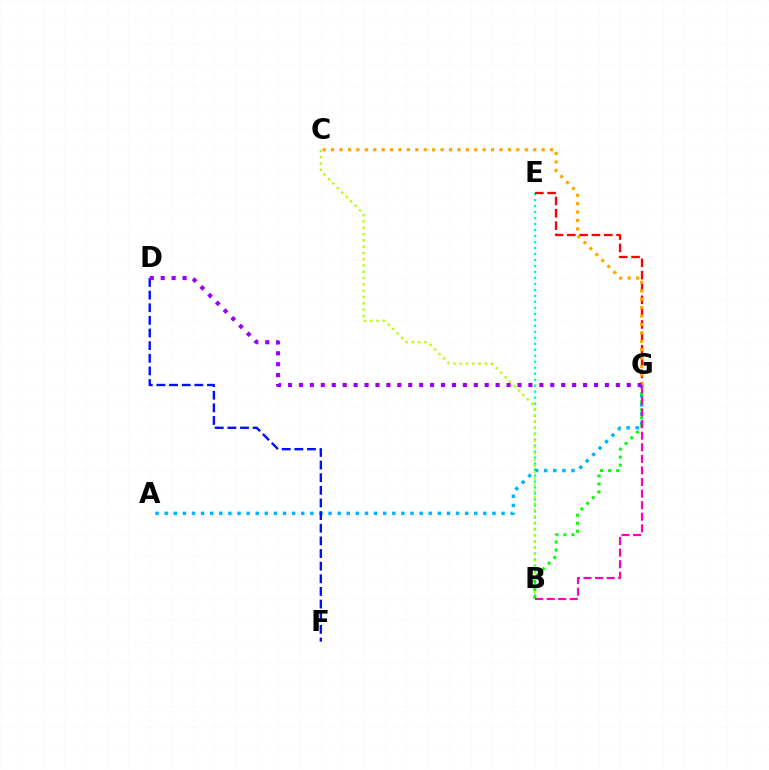{('B', 'E'): [{'color': '#00ff9d', 'line_style': 'dotted', 'thickness': 1.63}], ('A', 'G'): [{'color': '#00b5ff', 'line_style': 'dotted', 'thickness': 2.47}], ('B', 'C'): [{'color': '#b3ff00', 'line_style': 'dotted', 'thickness': 1.71}], ('E', 'G'): [{'color': '#ff0000', 'line_style': 'dashed', 'thickness': 1.67}], ('B', 'G'): [{'color': '#08ff00', 'line_style': 'dotted', 'thickness': 2.18}, {'color': '#ff00bd', 'line_style': 'dashed', 'thickness': 1.57}], ('D', 'F'): [{'color': '#0010ff', 'line_style': 'dashed', 'thickness': 1.72}], ('C', 'G'): [{'color': '#ffa500', 'line_style': 'dotted', 'thickness': 2.29}], ('D', 'G'): [{'color': '#9b00ff', 'line_style': 'dotted', 'thickness': 2.97}]}